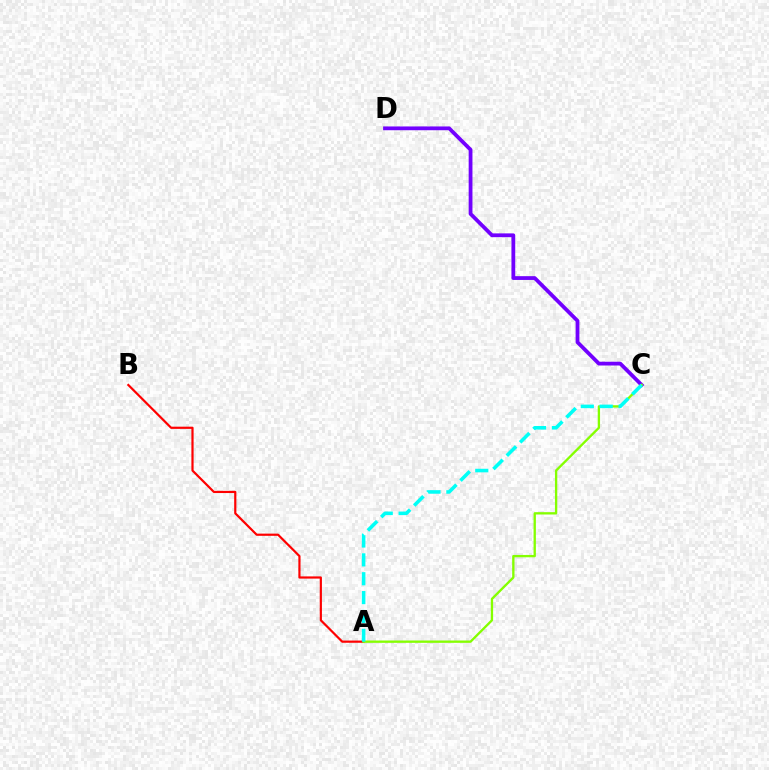{('A', 'B'): [{'color': '#ff0000', 'line_style': 'solid', 'thickness': 1.58}], ('C', 'D'): [{'color': '#7200ff', 'line_style': 'solid', 'thickness': 2.73}], ('A', 'C'): [{'color': '#84ff00', 'line_style': 'solid', 'thickness': 1.68}, {'color': '#00fff6', 'line_style': 'dashed', 'thickness': 2.56}]}